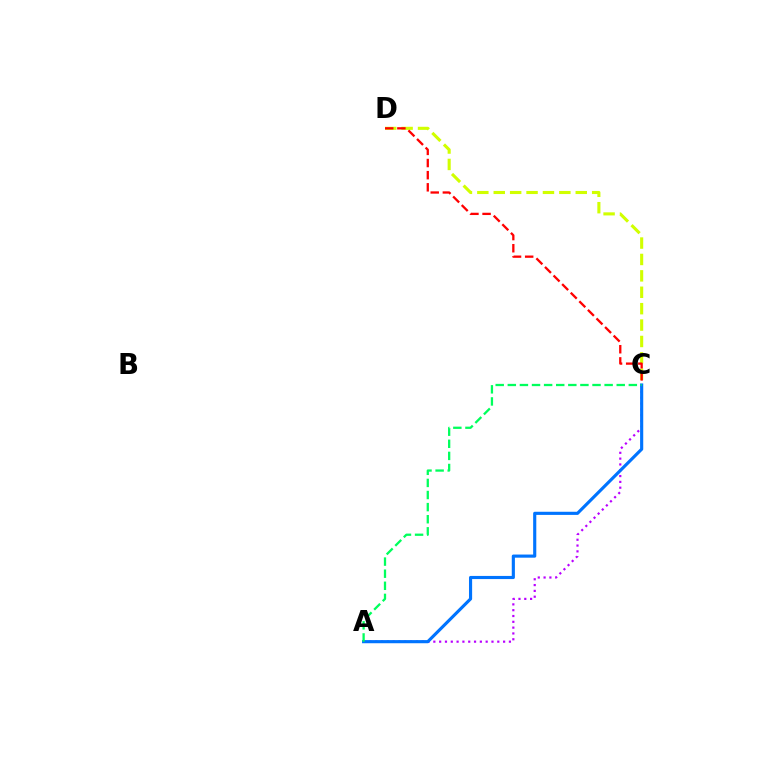{('A', 'C'): [{'color': '#b900ff', 'line_style': 'dotted', 'thickness': 1.58}, {'color': '#0074ff', 'line_style': 'solid', 'thickness': 2.26}, {'color': '#00ff5c', 'line_style': 'dashed', 'thickness': 1.64}], ('C', 'D'): [{'color': '#d1ff00', 'line_style': 'dashed', 'thickness': 2.23}, {'color': '#ff0000', 'line_style': 'dashed', 'thickness': 1.65}]}